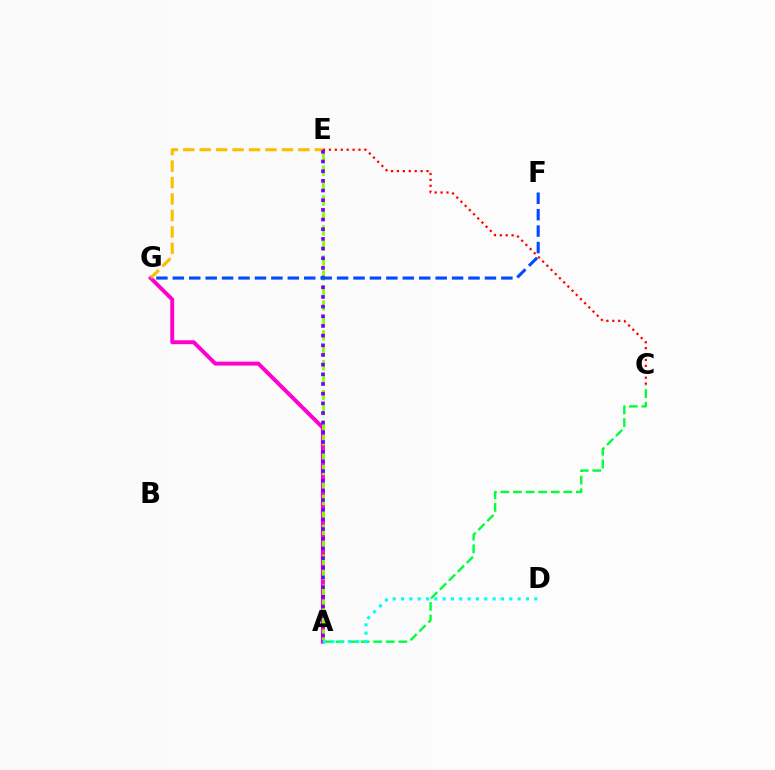{('A', 'G'): [{'color': '#ff00cf', 'line_style': 'solid', 'thickness': 2.83}], ('A', 'C'): [{'color': '#00ff39', 'line_style': 'dashed', 'thickness': 1.71}], ('A', 'D'): [{'color': '#00fff6', 'line_style': 'dotted', 'thickness': 2.26}], ('A', 'E'): [{'color': '#84ff00', 'line_style': 'dashed', 'thickness': 2.03}, {'color': '#7200ff', 'line_style': 'dotted', 'thickness': 2.63}], ('E', 'G'): [{'color': '#ffbd00', 'line_style': 'dashed', 'thickness': 2.23}], ('C', 'E'): [{'color': '#ff0000', 'line_style': 'dotted', 'thickness': 1.61}], ('F', 'G'): [{'color': '#004bff', 'line_style': 'dashed', 'thickness': 2.23}]}